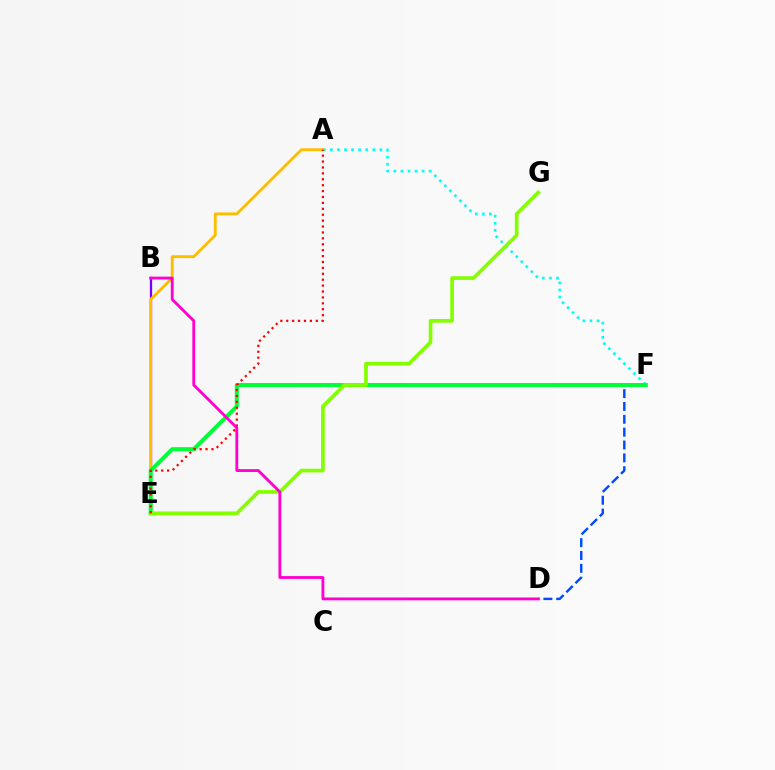{('B', 'E'): [{'color': '#7200ff', 'line_style': 'solid', 'thickness': 1.63}], ('D', 'F'): [{'color': '#004bff', 'line_style': 'dashed', 'thickness': 1.74}], ('A', 'F'): [{'color': '#00fff6', 'line_style': 'dotted', 'thickness': 1.92}], ('A', 'E'): [{'color': '#ffbd00', 'line_style': 'solid', 'thickness': 2.06}, {'color': '#ff0000', 'line_style': 'dotted', 'thickness': 1.61}], ('E', 'F'): [{'color': '#00ff39', 'line_style': 'solid', 'thickness': 2.88}], ('E', 'G'): [{'color': '#84ff00', 'line_style': 'solid', 'thickness': 2.65}], ('B', 'D'): [{'color': '#ff00cf', 'line_style': 'solid', 'thickness': 2.04}]}